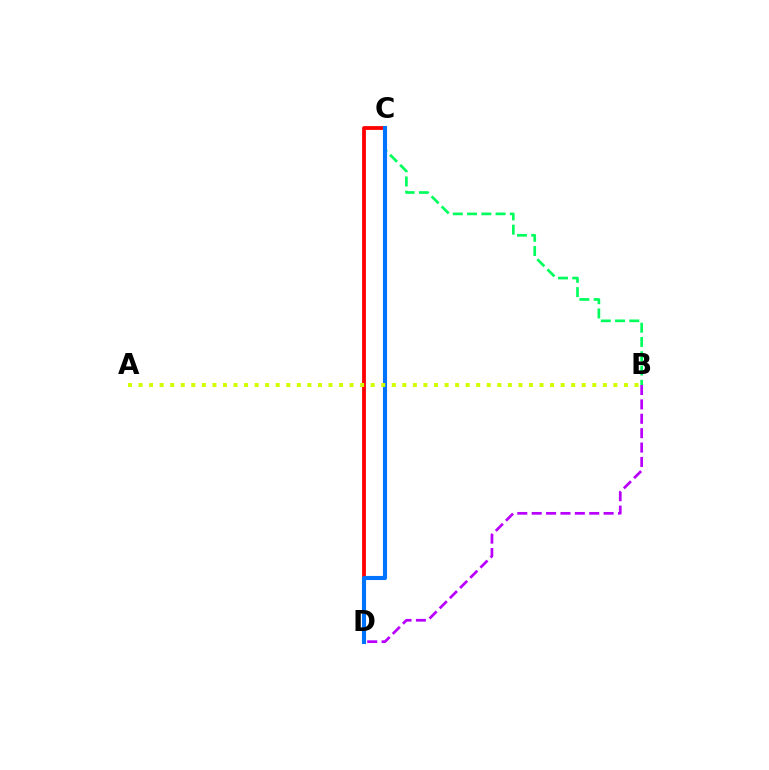{('B', 'C'): [{'color': '#00ff5c', 'line_style': 'dashed', 'thickness': 1.94}], ('B', 'D'): [{'color': '#b900ff', 'line_style': 'dashed', 'thickness': 1.95}], ('C', 'D'): [{'color': '#ff0000', 'line_style': 'solid', 'thickness': 2.74}, {'color': '#0074ff', 'line_style': 'solid', 'thickness': 2.95}], ('A', 'B'): [{'color': '#d1ff00', 'line_style': 'dotted', 'thickness': 2.87}]}